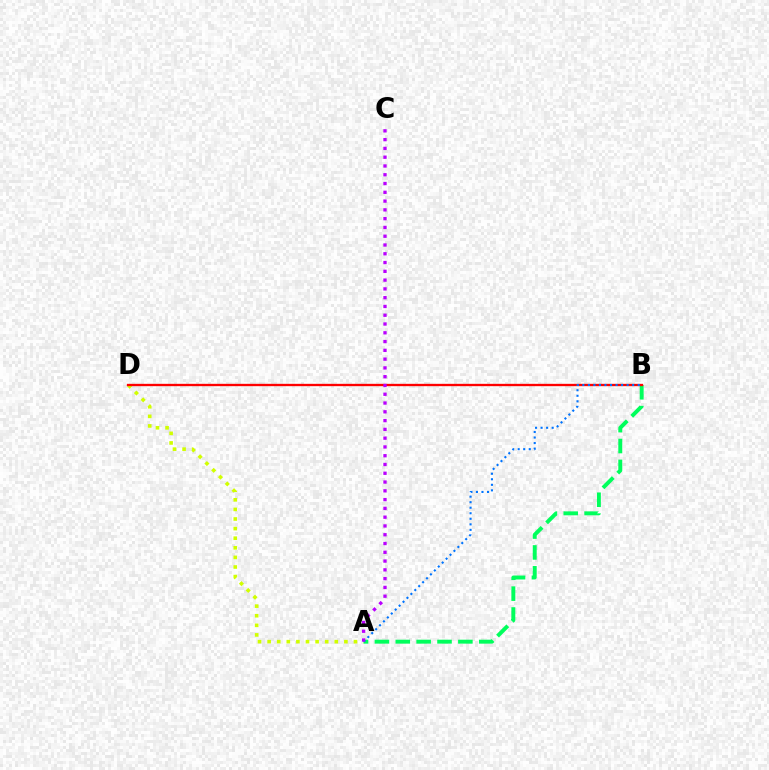{('A', 'D'): [{'color': '#d1ff00', 'line_style': 'dotted', 'thickness': 2.61}], ('A', 'B'): [{'color': '#00ff5c', 'line_style': 'dashed', 'thickness': 2.83}, {'color': '#0074ff', 'line_style': 'dotted', 'thickness': 1.5}], ('B', 'D'): [{'color': '#ff0000', 'line_style': 'solid', 'thickness': 1.68}], ('A', 'C'): [{'color': '#b900ff', 'line_style': 'dotted', 'thickness': 2.39}]}